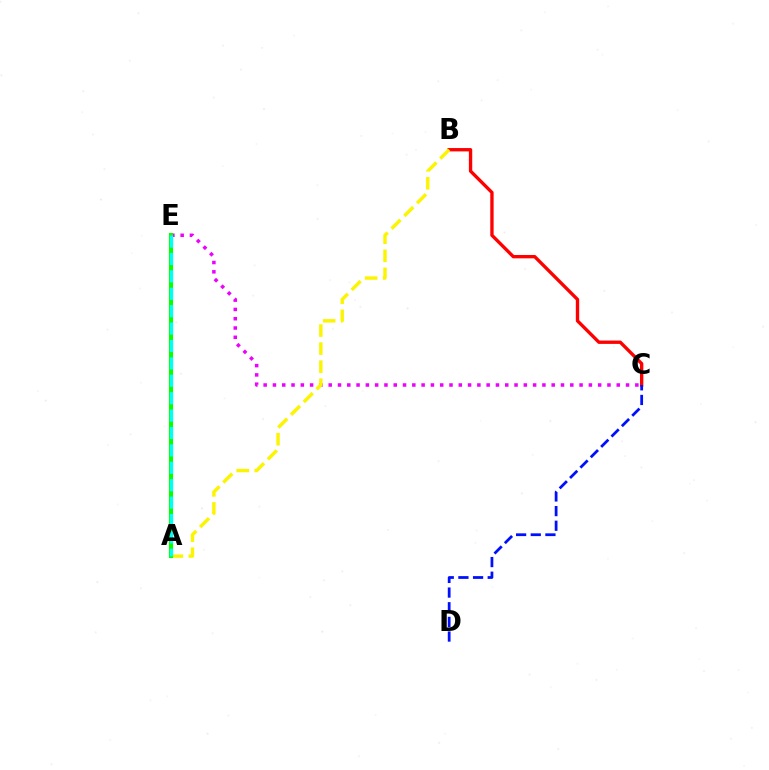{('C', 'E'): [{'color': '#ee00ff', 'line_style': 'dotted', 'thickness': 2.52}], ('B', 'C'): [{'color': '#ff0000', 'line_style': 'solid', 'thickness': 2.41}], ('C', 'D'): [{'color': '#0010ff', 'line_style': 'dashed', 'thickness': 1.99}], ('A', 'B'): [{'color': '#fcf500', 'line_style': 'dashed', 'thickness': 2.45}], ('A', 'E'): [{'color': '#08ff00', 'line_style': 'solid', 'thickness': 2.96}, {'color': '#00fff6', 'line_style': 'dashed', 'thickness': 2.36}]}